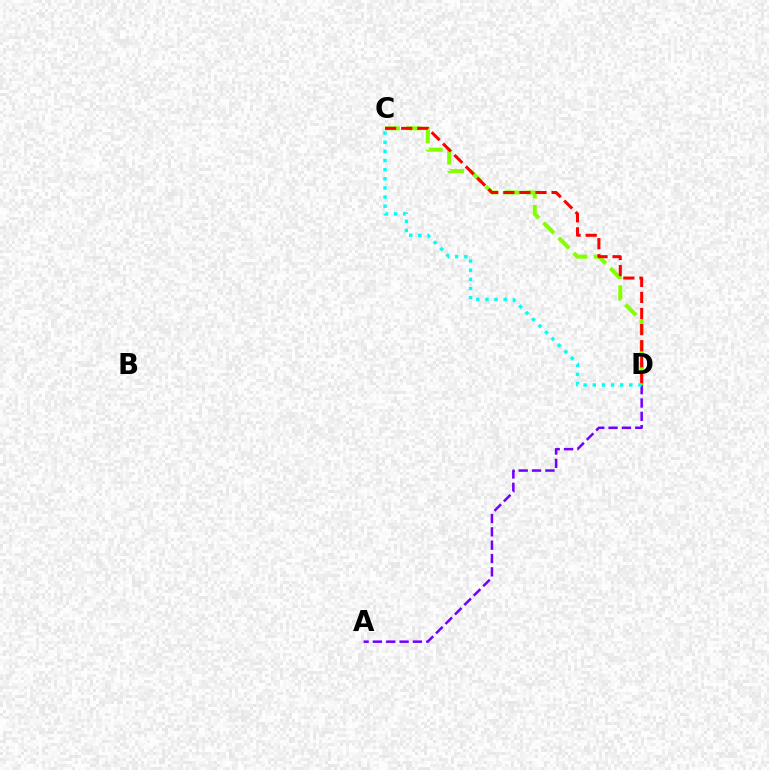{('C', 'D'): [{'color': '#84ff00', 'line_style': 'dashed', 'thickness': 2.9}, {'color': '#ff0000', 'line_style': 'dashed', 'thickness': 2.19}, {'color': '#00fff6', 'line_style': 'dotted', 'thickness': 2.48}], ('A', 'D'): [{'color': '#7200ff', 'line_style': 'dashed', 'thickness': 1.81}]}